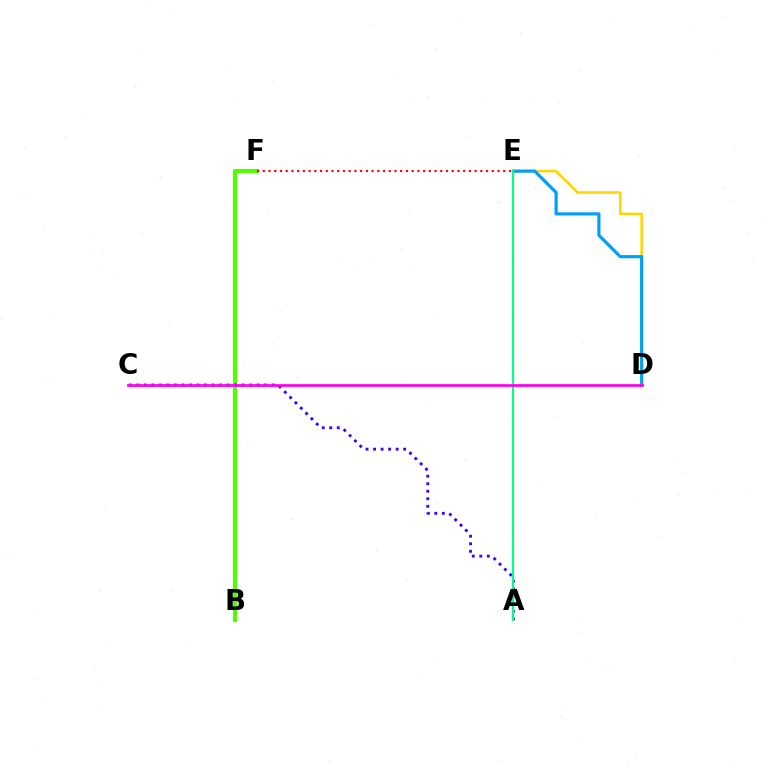{('B', 'F'): [{'color': '#4fff00', 'line_style': 'solid', 'thickness': 2.97}], ('A', 'C'): [{'color': '#3700ff', 'line_style': 'dotted', 'thickness': 2.04}], ('D', 'E'): [{'color': '#ffd500', 'line_style': 'solid', 'thickness': 1.83}, {'color': '#009eff', 'line_style': 'solid', 'thickness': 2.29}], ('E', 'F'): [{'color': '#ff0000', 'line_style': 'dotted', 'thickness': 1.56}], ('A', 'E'): [{'color': '#00ff86', 'line_style': 'solid', 'thickness': 1.53}], ('C', 'D'): [{'color': '#ff00ed', 'line_style': 'solid', 'thickness': 1.97}]}